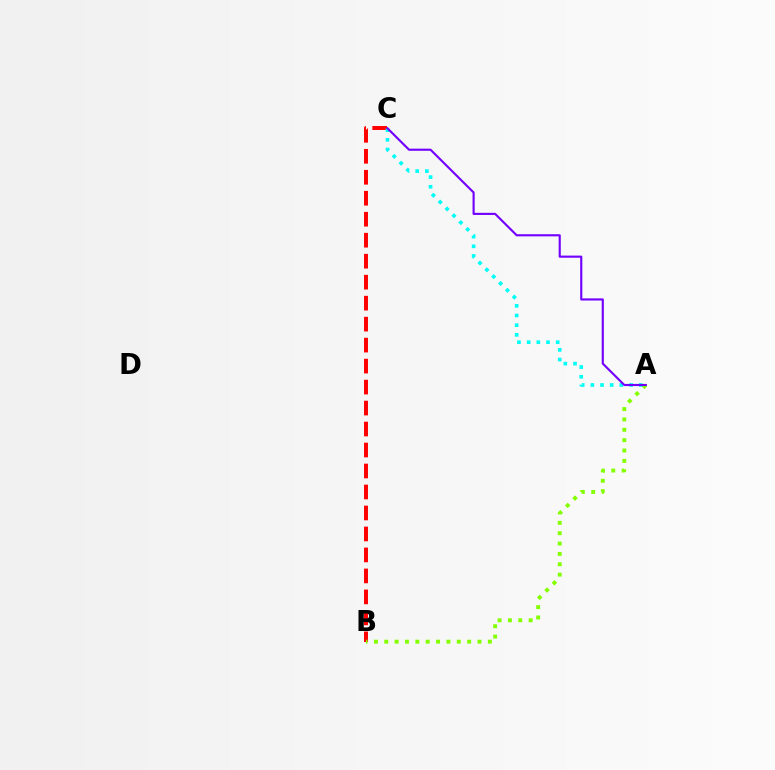{('B', 'C'): [{'color': '#ff0000', 'line_style': 'dashed', 'thickness': 2.85}], ('A', 'B'): [{'color': '#84ff00', 'line_style': 'dotted', 'thickness': 2.81}], ('A', 'C'): [{'color': '#00fff6', 'line_style': 'dotted', 'thickness': 2.63}, {'color': '#7200ff', 'line_style': 'solid', 'thickness': 1.54}]}